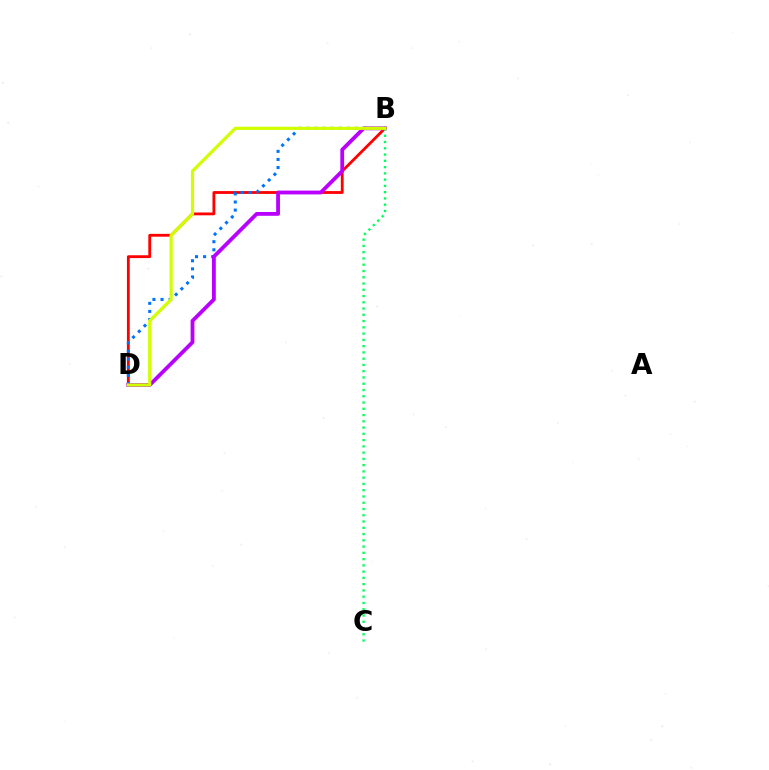{('B', 'D'): [{'color': '#ff0000', 'line_style': 'solid', 'thickness': 2.03}, {'color': '#0074ff', 'line_style': 'dotted', 'thickness': 2.2}, {'color': '#b900ff', 'line_style': 'solid', 'thickness': 2.74}, {'color': '#d1ff00', 'line_style': 'solid', 'thickness': 2.3}], ('B', 'C'): [{'color': '#00ff5c', 'line_style': 'dotted', 'thickness': 1.7}]}